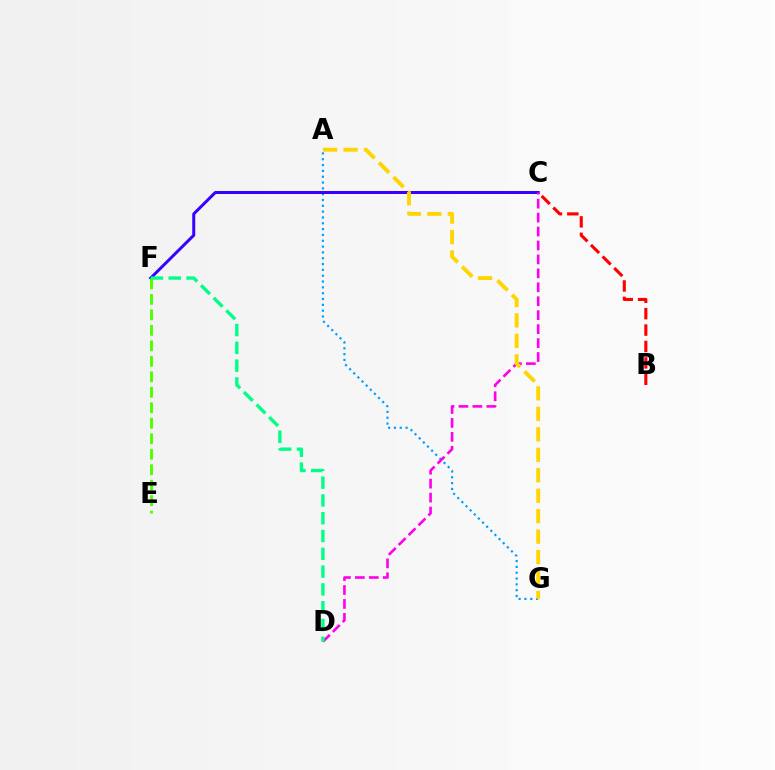{('A', 'G'): [{'color': '#009eff', 'line_style': 'dotted', 'thickness': 1.58}, {'color': '#ffd500', 'line_style': 'dashed', 'thickness': 2.78}], ('C', 'F'): [{'color': '#3700ff', 'line_style': 'solid', 'thickness': 2.15}], ('C', 'D'): [{'color': '#ff00ed', 'line_style': 'dashed', 'thickness': 1.89}], ('B', 'C'): [{'color': '#ff0000', 'line_style': 'dashed', 'thickness': 2.23}], ('D', 'F'): [{'color': '#00ff86', 'line_style': 'dashed', 'thickness': 2.42}], ('E', 'F'): [{'color': '#4fff00', 'line_style': 'dashed', 'thickness': 2.1}]}